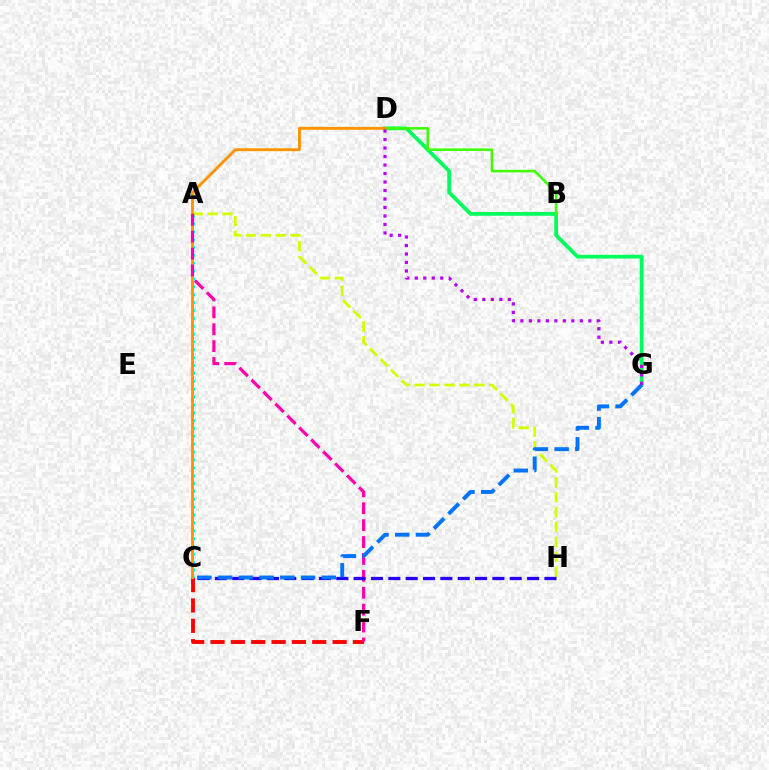{('D', 'G'): [{'color': '#00ff5c', 'line_style': 'solid', 'thickness': 2.7}, {'color': '#b900ff', 'line_style': 'dotted', 'thickness': 2.31}], ('A', 'C'): [{'color': '#00fff6', 'line_style': 'dotted', 'thickness': 2.14}], ('C', 'F'): [{'color': '#ff0000', 'line_style': 'dashed', 'thickness': 2.76}], ('A', 'H'): [{'color': '#d1ff00', 'line_style': 'dashed', 'thickness': 2.03}], ('B', 'D'): [{'color': '#3dff00', 'line_style': 'solid', 'thickness': 1.85}], ('C', 'D'): [{'color': '#ff9400', 'line_style': 'solid', 'thickness': 2.08}], ('A', 'F'): [{'color': '#ff00ac', 'line_style': 'dashed', 'thickness': 2.3}], ('C', 'H'): [{'color': '#2500ff', 'line_style': 'dashed', 'thickness': 2.36}], ('C', 'G'): [{'color': '#0074ff', 'line_style': 'dashed', 'thickness': 2.82}]}